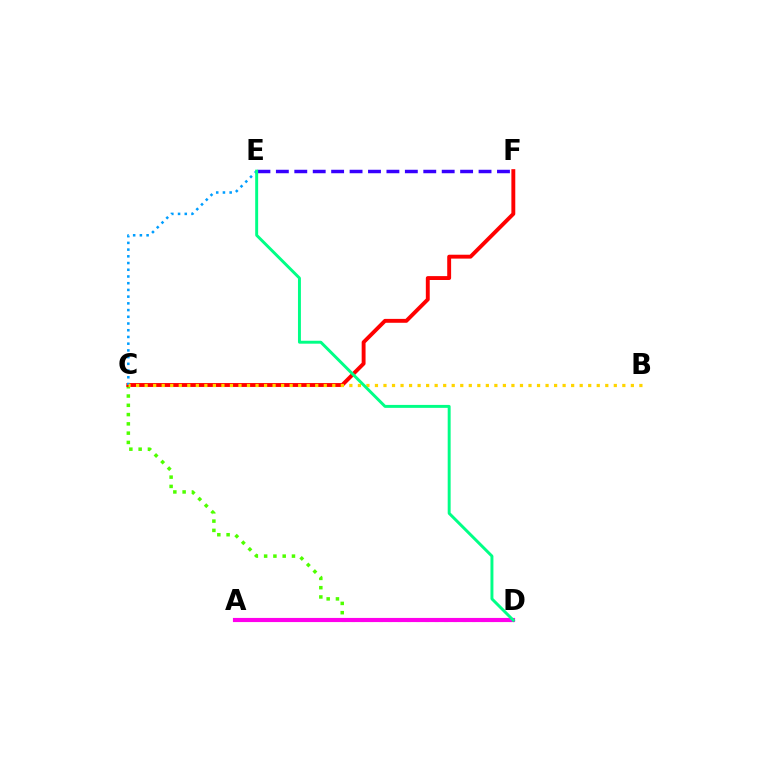{('C', 'D'): [{'color': '#4fff00', 'line_style': 'dotted', 'thickness': 2.52}], ('C', 'F'): [{'color': '#ff0000', 'line_style': 'solid', 'thickness': 2.8}], ('C', 'E'): [{'color': '#009eff', 'line_style': 'dotted', 'thickness': 1.83}], ('B', 'C'): [{'color': '#ffd500', 'line_style': 'dotted', 'thickness': 2.32}], ('A', 'D'): [{'color': '#ff00ed', 'line_style': 'solid', 'thickness': 2.98}], ('E', 'F'): [{'color': '#3700ff', 'line_style': 'dashed', 'thickness': 2.5}], ('D', 'E'): [{'color': '#00ff86', 'line_style': 'solid', 'thickness': 2.12}]}